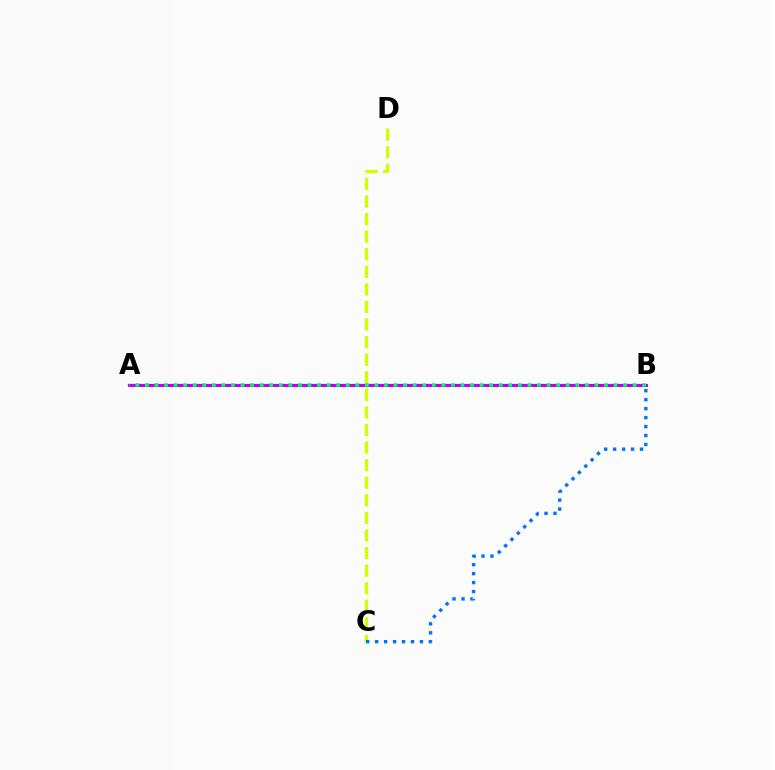{('C', 'D'): [{'color': '#d1ff00', 'line_style': 'dashed', 'thickness': 2.39}], ('A', 'B'): [{'color': '#ff0000', 'line_style': 'solid', 'thickness': 1.58}, {'color': '#b900ff', 'line_style': 'solid', 'thickness': 2.15}, {'color': '#00ff5c', 'line_style': 'dotted', 'thickness': 2.6}], ('B', 'C'): [{'color': '#0074ff', 'line_style': 'dotted', 'thickness': 2.44}]}